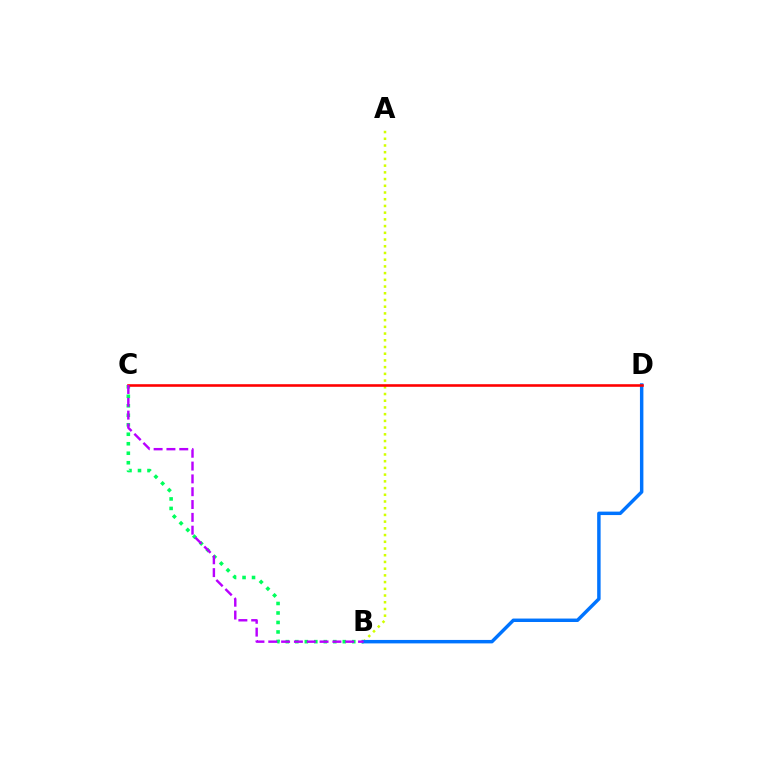{('B', 'C'): [{'color': '#00ff5c', 'line_style': 'dotted', 'thickness': 2.58}, {'color': '#b900ff', 'line_style': 'dashed', 'thickness': 1.74}], ('A', 'B'): [{'color': '#d1ff00', 'line_style': 'dotted', 'thickness': 1.82}], ('B', 'D'): [{'color': '#0074ff', 'line_style': 'solid', 'thickness': 2.49}], ('C', 'D'): [{'color': '#ff0000', 'line_style': 'solid', 'thickness': 1.87}]}